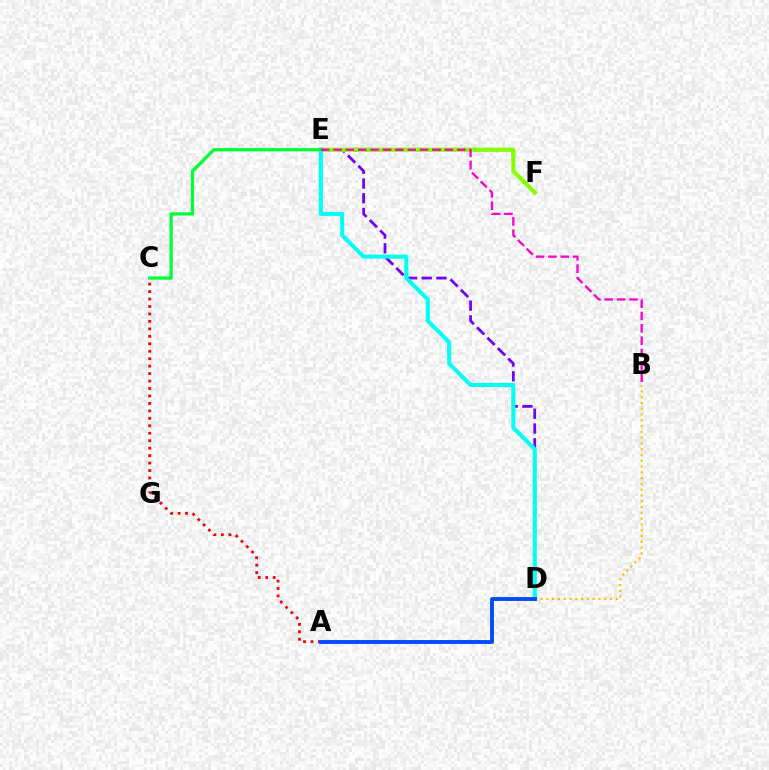{('D', 'E'): [{'color': '#7200ff', 'line_style': 'dashed', 'thickness': 2.0}, {'color': '#00fff6', 'line_style': 'solid', 'thickness': 2.93}], ('E', 'F'): [{'color': '#84ff00', 'line_style': 'solid', 'thickness': 3.0}], ('B', 'D'): [{'color': '#ffbd00', 'line_style': 'dotted', 'thickness': 1.57}], ('A', 'C'): [{'color': '#ff0000', 'line_style': 'dotted', 'thickness': 2.03}], ('A', 'D'): [{'color': '#004bff', 'line_style': 'solid', 'thickness': 2.8}], ('C', 'E'): [{'color': '#00ff39', 'line_style': 'solid', 'thickness': 2.37}], ('B', 'E'): [{'color': '#ff00cf', 'line_style': 'dashed', 'thickness': 1.68}]}